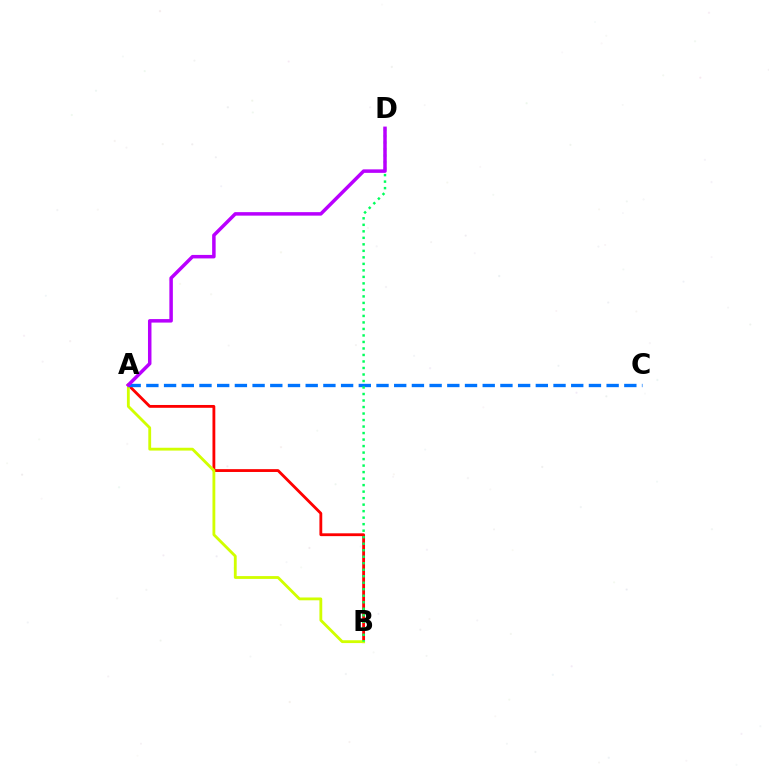{('A', 'B'): [{'color': '#ff0000', 'line_style': 'solid', 'thickness': 2.03}, {'color': '#d1ff00', 'line_style': 'solid', 'thickness': 2.03}], ('A', 'C'): [{'color': '#0074ff', 'line_style': 'dashed', 'thickness': 2.4}], ('B', 'D'): [{'color': '#00ff5c', 'line_style': 'dotted', 'thickness': 1.77}], ('A', 'D'): [{'color': '#b900ff', 'line_style': 'solid', 'thickness': 2.52}]}